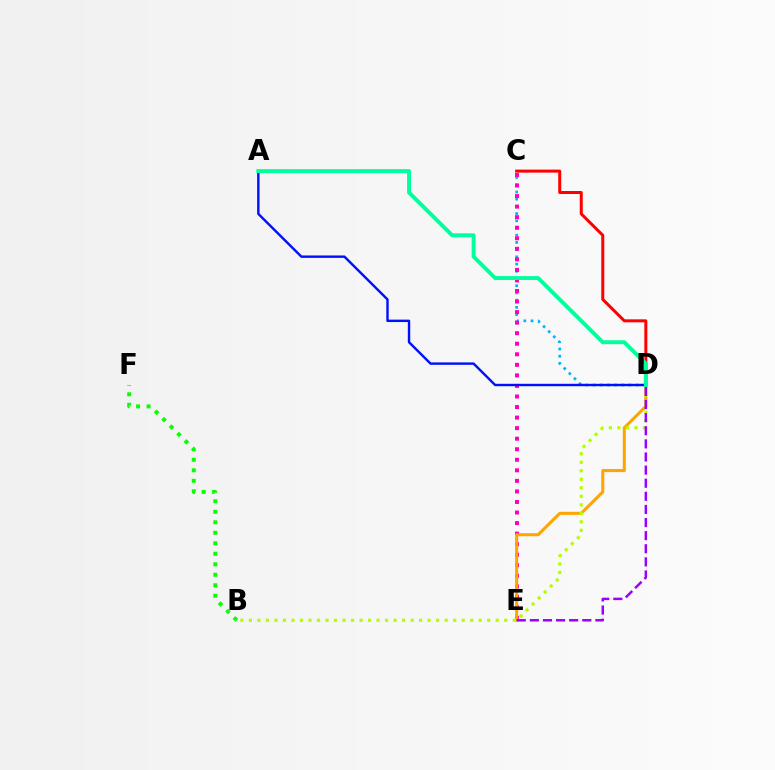{('C', 'D'): [{'color': '#00b5ff', 'line_style': 'dotted', 'thickness': 1.96}, {'color': '#ff0000', 'line_style': 'solid', 'thickness': 2.16}], ('C', 'E'): [{'color': '#ff00bd', 'line_style': 'dotted', 'thickness': 2.87}], ('D', 'E'): [{'color': '#ffa500', 'line_style': 'solid', 'thickness': 2.2}, {'color': '#9b00ff', 'line_style': 'dashed', 'thickness': 1.78}], ('A', 'D'): [{'color': '#0010ff', 'line_style': 'solid', 'thickness': 1.74}, {'color': '#00ff9d', 'line_style': 'solid', 'thickness': 2.83}], ('B', 'D'): [{'color': '#b3ff00', 'line_style': 'dotted', 'thickness': 2.31}], ('B', 'F'): [{'color': '#08ff00', 'line_style': 'dotted', 'thickness': 2.85}]}